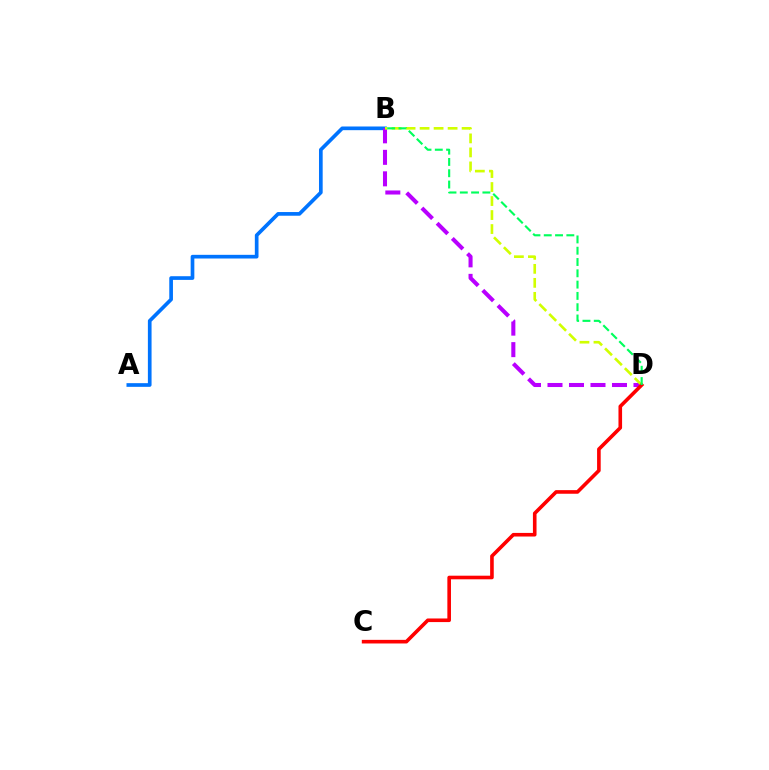{('A', 'B'): [{'color': '#0074ff', 'line_style': 'solid', 'thickness': 2.65}], ('B', 'D'): [{'color': '#b900ff', 'line_style': 'dashed', 'thickness': 2.92}, {'color': '#d1ff00', 'line_style': 'dashed', 'thickness': 1.9}, {'color': '#00ff5c', 'line_style': 'dashed', 'thickness': 1.53}], ('C', 'D'): [{'color': '#ff0000', 'line_style': 'solid', 'thickness': 2.6}]}